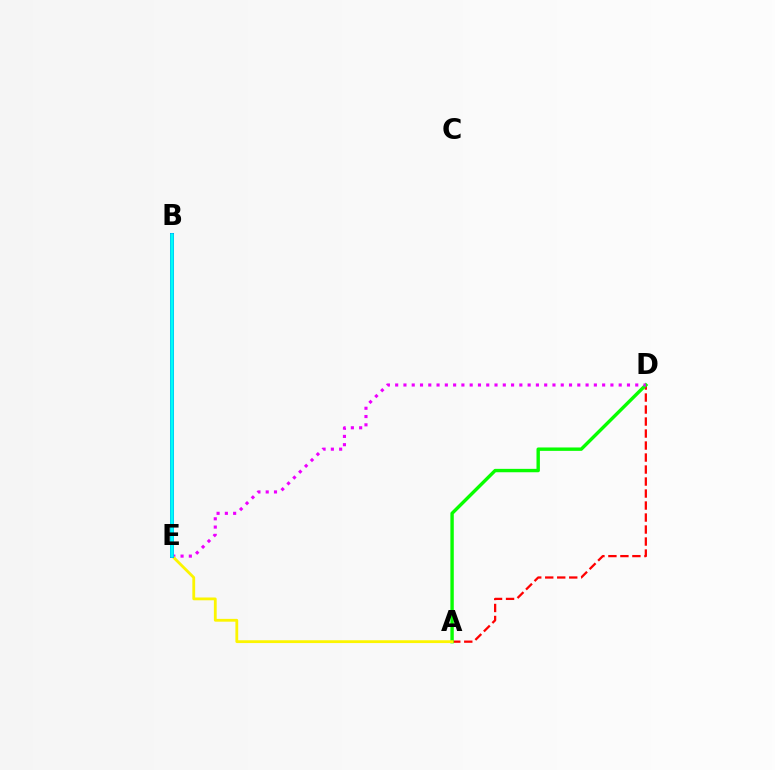{('A', 'D'): [{'color': '#ff0000', 'line_style': 'dashed', 'thickness': 1.63}, {'color': '#08ff00', 'line_style': 'solid', 'thickness': 2.44}], ('D', 'E'): [{'color': '#ee00ff', 'line_style': 'dotted', 'thickness': 2.25}], ('A', 'E'): [{'color': '#fcf500', 'line_style': 'solid', 'thickness': 2.02}], ('B', 'E'): [{'color': '#0010ff', 'line_style': 'solid', 'thickness': 2.88}, {'color': '#00fff6', 'line_style': 'solid', 'thickness': 2.59}]}